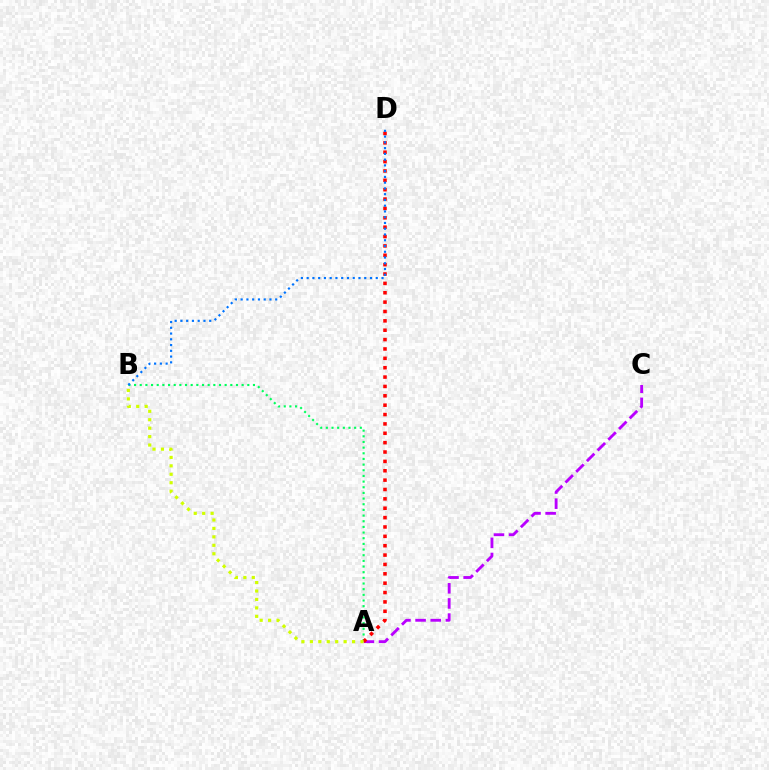{('A', 'B'): [{'color': '#00ff5c', 'line_style': 'dotted', 'thickness': 1.54}, {'color': '#d1ff00', 'line_style': 'dotted', 'thickness': 2.29}], ('A', 'C'): [{'color': '#b900ff', 'line_style': 'dashed', 'thickness': 2.06}], ('A', 'D'): [{'color': '#ff0000', 'line_style': 'dotted', 'thickness': 2.55}], ('B', 'D'): [{'color': '#0074ff', 'line_style': 'dotted', 'thickness': 1.56}]}